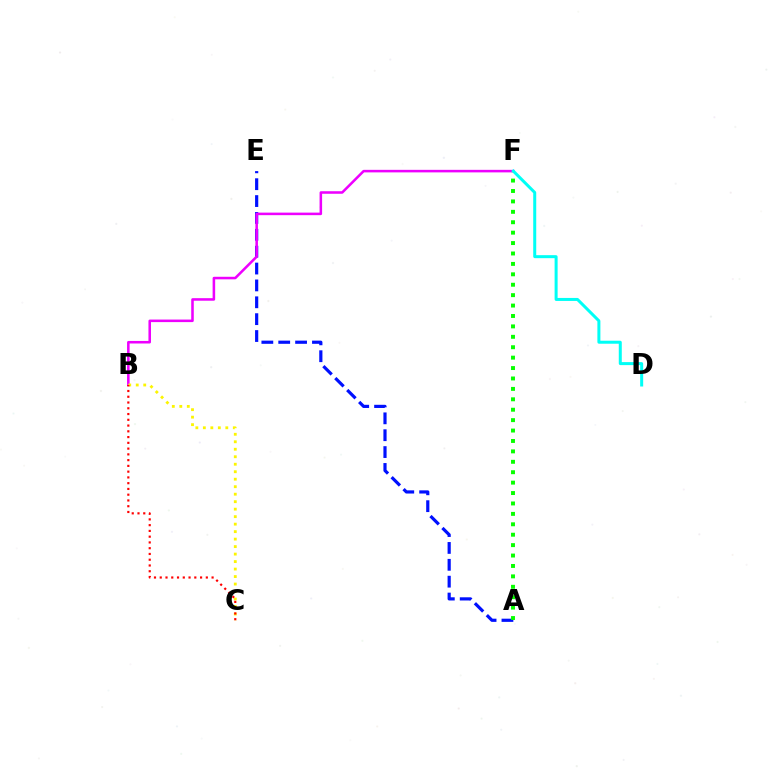{('A', 'E'): [{'color': '#0010ff', 'line_style': 'dashed', 'thickness': 2.29}], ('A', 'F'): [{'color': '#08ff00', 'line_style': 'dotted', 'thickness': 2.83}], ('B', 'F'): [{'color': '#ee00ff', 'line_style': 'solid', 'thickness': 1.83}], ('D', 'F'): [{'color': '#00fff6', 'line_style': 'solid', 'thickness': 2.17}], ('B', 'C'): [{'color': '#fcf500', 'line_style': 'dotted', 'thickness': 2.03}, {'color': '#ff0000', 'line_style': 'dotted', 'thickness': 1.57}]}